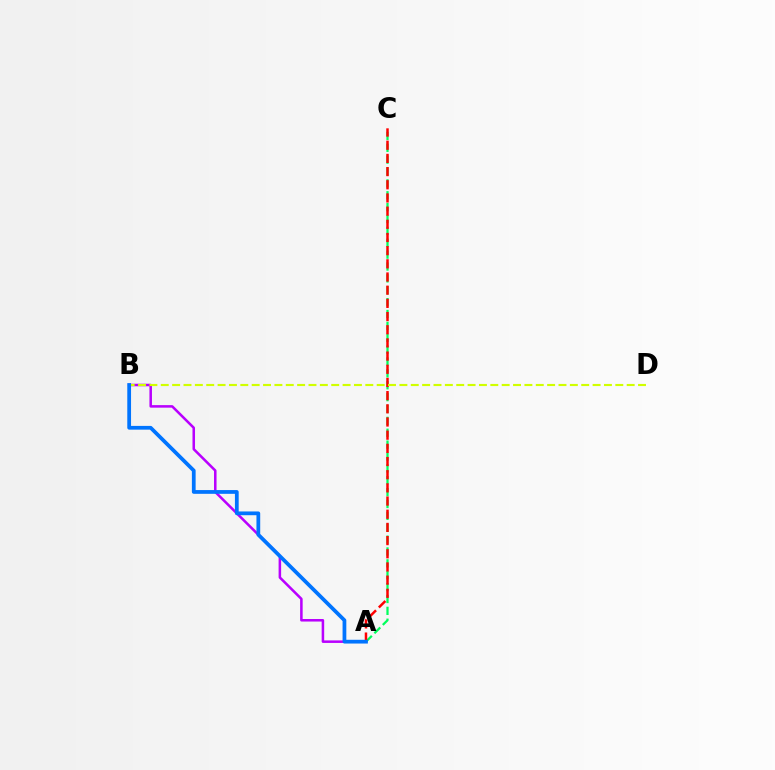{('A', 'C'): [{'color': '#00ff5c', 'line_style': 'dashed', 'thickness': 1.61}, {'color': '#ff0000', 'line_style': 'dashed', 'thickness': 1.79}], ('A', 'B'): [{'color': '#b900ff', 'line_style': 'solid', 'thickness': 1.82}, {'color': '#0074ff', 'line_style': 'solid', 'thickness': 2.7}], ('B', 'D'): [{'color': '#d1ff00', 'line_style': 'dashed', 'thickness': 1.54}]}